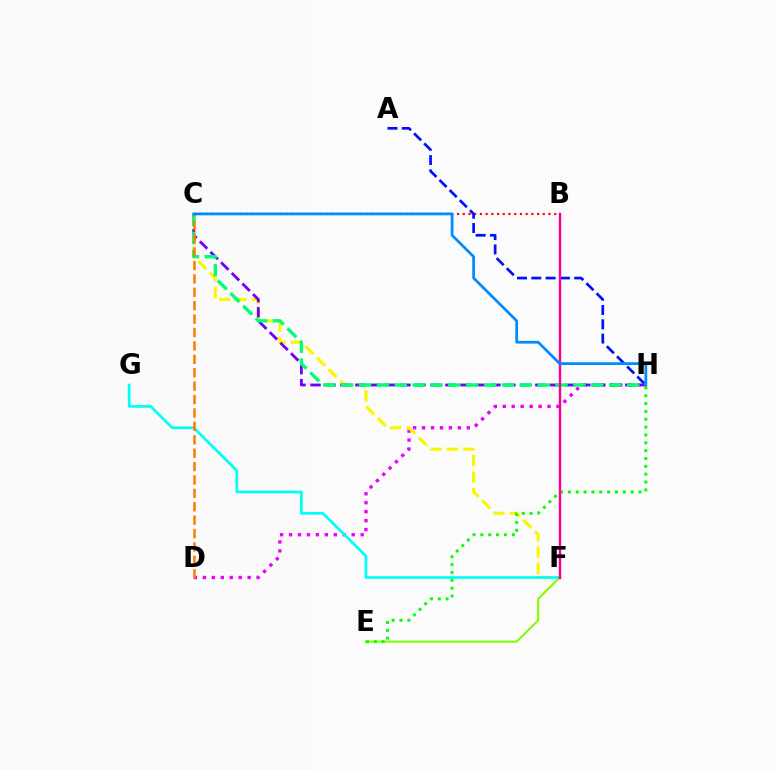{('E', 'F'): [{'color': '#84ff00', 'line_style': 'solid', 'thickness': 1.52}], ('D', 'H'): [{'color': '#ee00ff', 'line_style': 'dotted', 'thickness': 2.43}], ('C', 'F'): [{'color': '#fcf500', 'line_style': 'dashed', 'thickness': 2.22}], ('B', 'C'): [{'color': '#ff0000', 'line_style': 'dotted', 'thickness': 1.55}], ('F', 'G'): [{'color': '#00fff6', 'line_style': 'solid', 'thickness': 1.96}], ('A', 'H'): [{'color': '#0010ff', 'line_style': 'dashed', 'thickness': 1.94}], ('C', 'H'): [{'color': '#7200ff', 'line_style': 'dashed', 'thickness': 2.04}, {'color': '#00ff74', 'line_style': 'dashed', 'thickness': 2.43}, {'color': '#008cff', 'line_style': 'solid', 'thickness': 1.98}], ('E', 'H'): [{'color': '#08ff00', 'line_style': 'dotted', 'thickness': 2.13}], ('B', 'F'): [{'color': '#ff0094', 'line_style': 'solid', 'thickness': 1.75}], ('C', 'D'): [{'color': '#ff7c00', 'line_style': 'dashed', 'thickness': 1.82}]}